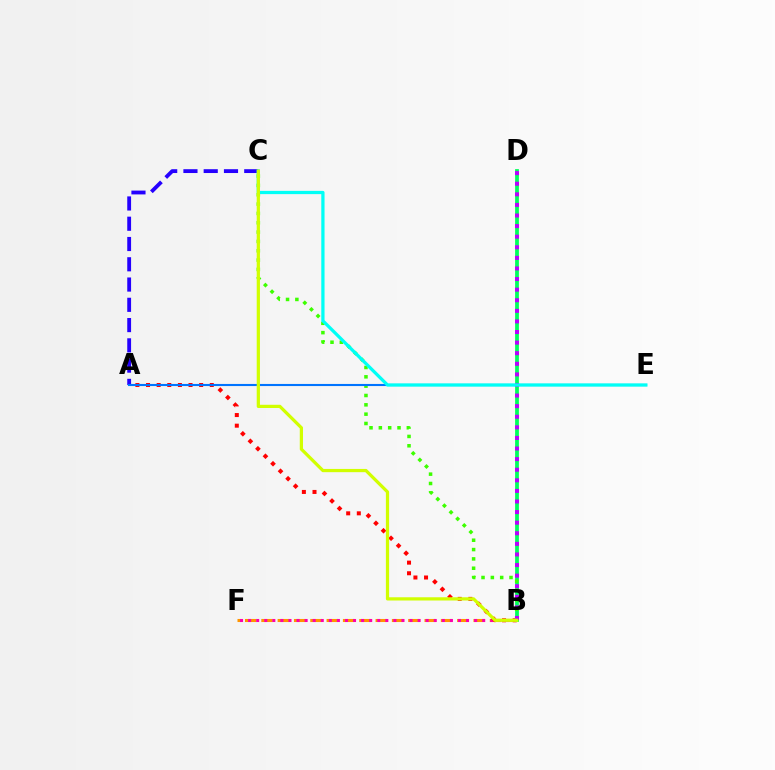{('B', 'F'): [{'color': '#ff9400', 'line_style': 'dashed', 'thickness': 2.22}, {'color': '#ff00ac', 'line_style': 'dotted', 'thickness': 2.19}], ('A', 'B'): [{'color': '#ff0000', 'line_style': 'dotted', 'thickness': 2.89}], ('A', 'C'): [{'color': '#2500ff', 'line_style': 'dashed', 'thickness': 2.75}], ('B', 'D'): [{'color': '#00ff5c', 'line_style': 'solid', 'thickness': 2.72}, {'color': '#b900ff', 'line_style': 'dotted', 'thickness': 2.88}], ('B', 'C'): [{'color': '#3dff00', 'line_style': 'dotted', 'thickness': 2.54}, {'color': '#d1ff00', 'line_style': 'solid', 'thickness': 2.33}], ('A', 'E'): [{'color': '#0074ff', 'line_style': 'solid', 'thickness': 1.51}], ('C', 'E'): [{'color': '#00fff6', 'line_style': 'solid', 'thickness': 2.34}]}